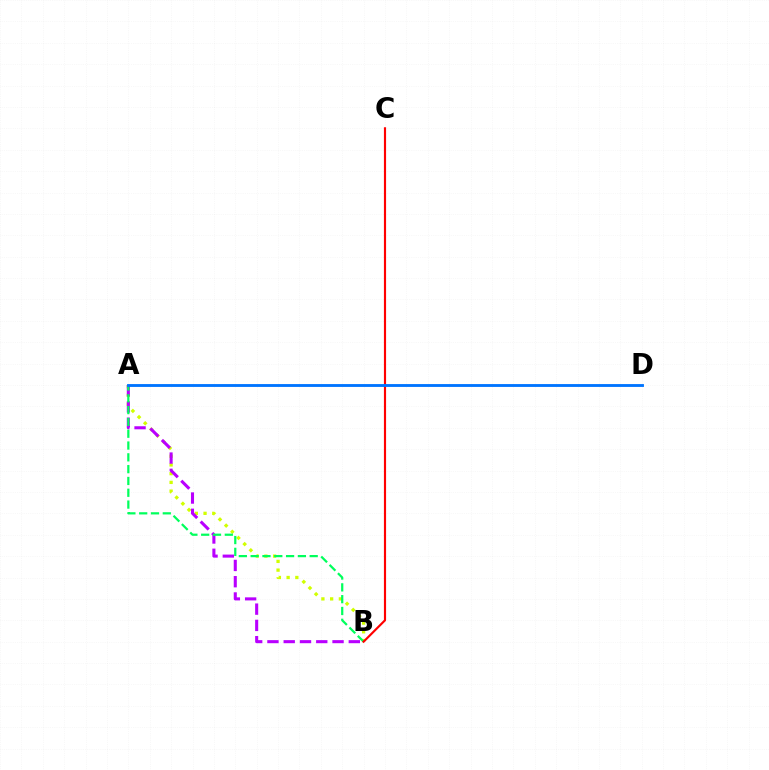{('A', 'B'): [{'color': '#d1ff00', 'line_style': 'dotted', 'thickness': 2.37}, {'color': '#b900ff', 'line_style': 'dashed', 'thickness': 2.21}, {'color': '#00ff5c', 'line_style': 'dashed', 'thickness': 1.6}], ('B', 'C'): [{'color': '#ff0000', 'line_style': 'solid', 'thickness': 1.55}], ('A', 'D'): [{'color': '#0074ff', 'line_style': 'solid', 'thickness': 2.05}]}